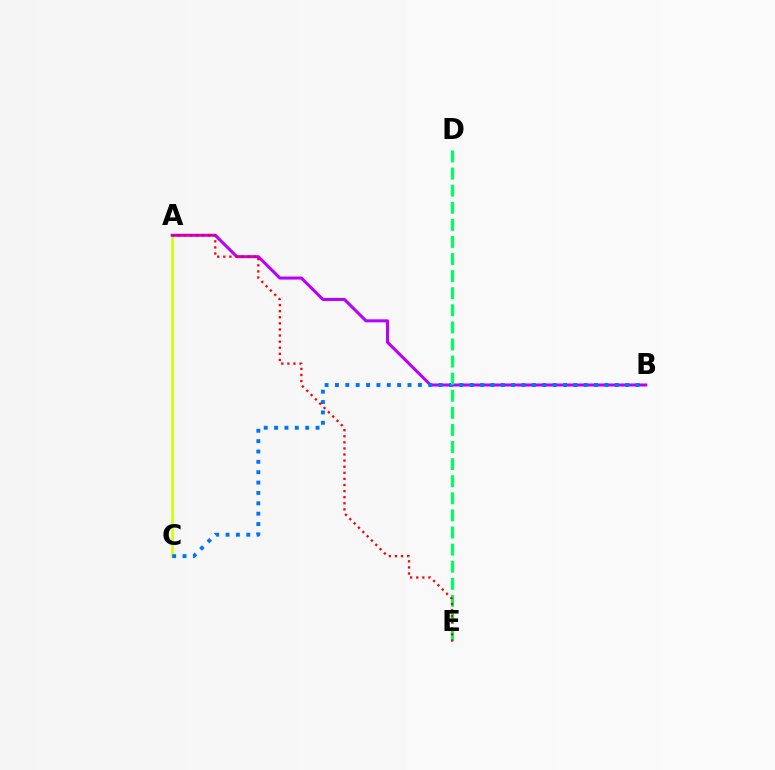{('A', 'C'): [{'color': '#d1ff00', 'line_style': 'solid', 'thickness': 1.86}], ('A', 'B'): [{'color': '#b900ff', 'line_style': 'solid', 'thickness': 2.18}], ('B', 'C'): [{'color': '#0074ff', 'line_style': 'dotted', 'thickness': 2.82}], ('D', 'E'): [{'color': '#00ff5c', 'line_style': 'dashed', 'thickness': 2.32}], ('A', 'E'): [{'color': '#ff0000', 'line_style': 'dotted', 'thickness': 1.66}]}